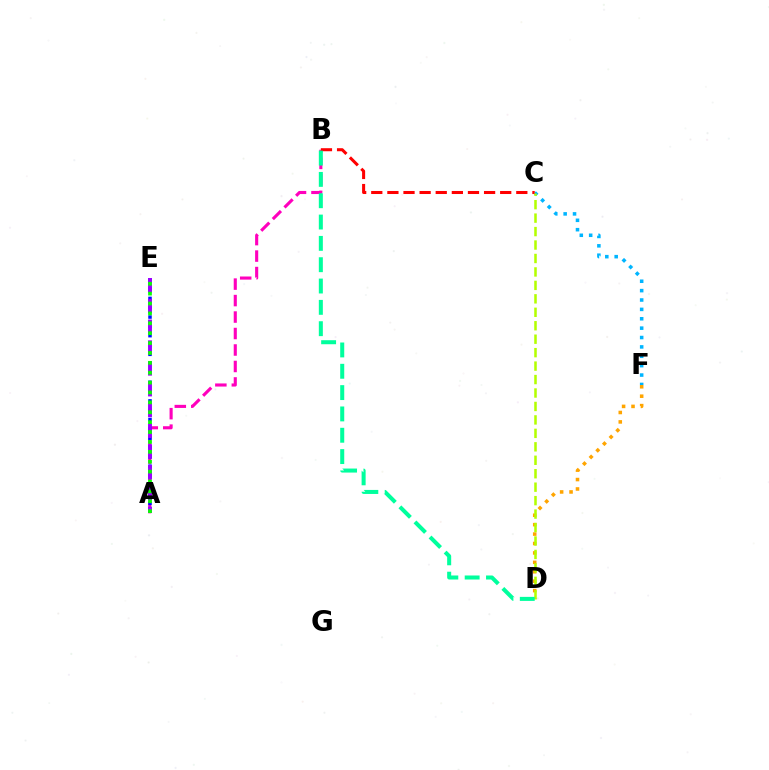{('A', 'B'): [{'color': '#ff00bd', 'line_style': 'dashed', 'thickness': 2.24}], ('A', 'E'): [{'color': '#0010ff', 'line_style': 'dotted', 'thickness': 2.53}, {'color': '#9b00ff', 'line_style': 'dashed', 'thickness': 2.82}, {'color': '#08ff00', 'line_style': 'dotted', 'thickness': 2.69}], ('C', 'F'): [{'color': '#00b5ff', 'line_style': 'dotted', 'thickness': 2.55}], ('D', 'F'): [{'color': '#ffa500', 'line_style': 'dotted', 'thickness': 2.56}], ('B', 'C'): [{'color': '#ff0000', 'line_style': 'dashed', 'thickness': 2.19}], ('C', 'D'): [{'color': '#b3ff00', 'line_style': 'dashed', 'thickness': 1.83}], ('B', 'D'): [{'color': '#00ff9d', 'line_style': 'dashed', 'thickness': 2.9}]}